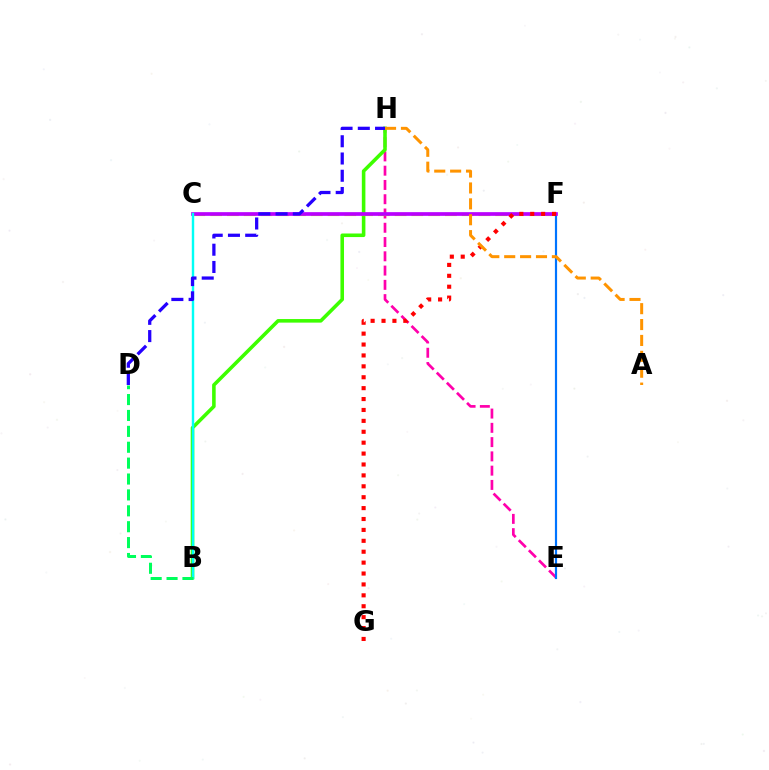{('E', 'H'): [{'color': '#ff00ac', 'line_style': 'dashed', 'thickness': 1.94}], ('B', 'H'): [{'color': '#3dff00', 'line_style': 'solid', 'thickness': 2.57}], ('C', 'F'): [{'color': '#d1ff00', 'line_style': 'dashed', 'thickness': 2.28}, {'color': '#b900ff', 'line_style': 'solid', 'thickness': 2.66}], ('E', 'F'): [{'color': '#0074ff', 'line_style': 'solid', 'thickness': 1.57}], ('B', 'C'): [{'color': '#00fff6', 'line_style': 'solid', 'thickness': 1.74}], ('F', 'G'): [{'color': '#ff0000', 'line_style': 'dotted', 'thickness': 2.96}], ('B', 'D'): [{'color': '#00ff5c', 'line_style': 'dashed', 'thickness': 2.16}], ('D', 'H'): [{'color': '#2500ff', 'line_style': 'dashed', 'thickness': 2.34}], ('A', 'H'): [{'color': '#ff9400', 'line_style': 'dashed', 'thickness': 2.16}]}